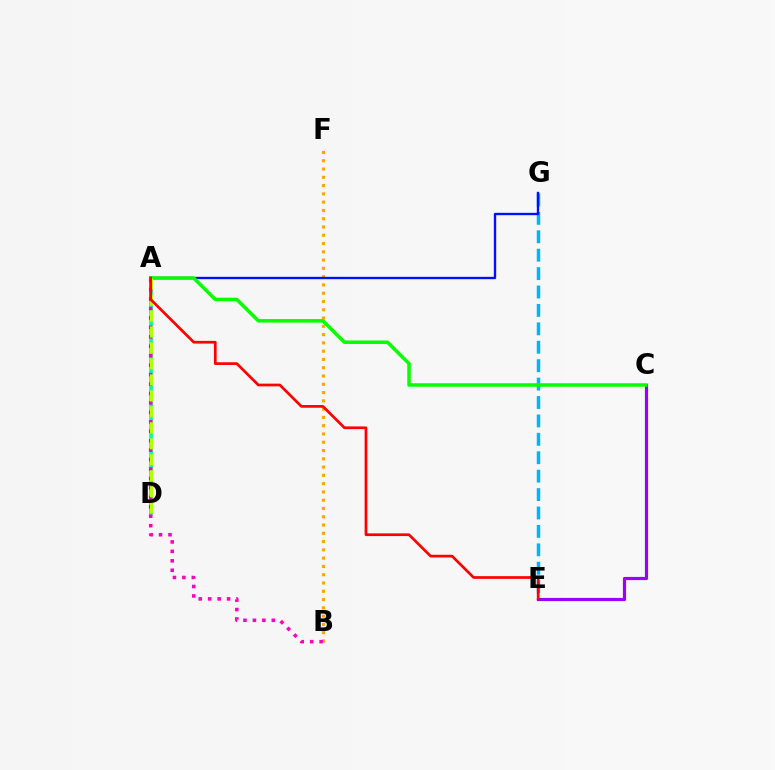{('B', 'F'): [{'color': '#ffa500', 'line_style': 'dotted', 'thickness': 2.25}], ('E', 'G'): [{'color': '#00b5ff', 'line_style': 'dashed', 'thickness': 2.5}], ('C', 'E'): [{'color': '#9b00ff', 'line_style': 'solid', 'thickness': 2.28}], ('A', 'D'): [{'color': '#00ff9d', 'line_style': 'solid', 'thickness': 2.65}, {'color': '#b3ff00', 'line_style': 'dashed', 'thickness': 2.17}], ('A', 'G'): [{'color': '#0010ff', 'line_style': 'solid', 'thickness': 1.7}], ('A', 'B'): [{'color': '#ff00bd', 'line_style': 'dotted', 'thickness': 2.57}], ('A', 'C'): [{'color': '#08ff00', 'line_style': 'solid', 'thickness': 2.53}], ('A', 'E'): [{'color': '#ff0000', 'line_style': 'solid', 'thickness': 1.95}]}